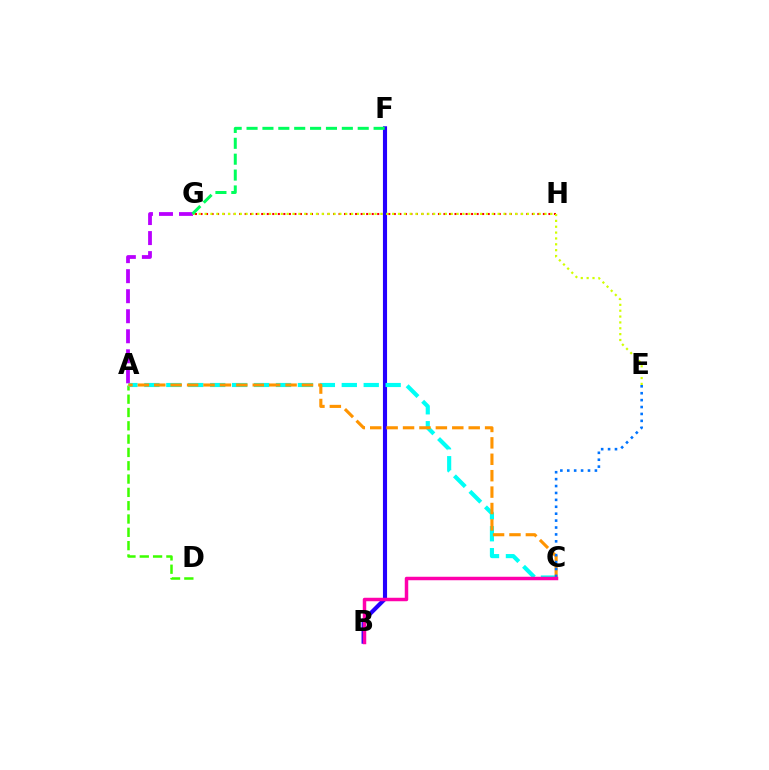{('G', 'H'): [{'color': '#ff0000', 'line_style': 'dotted', 'thickness': 1.5}], ('A', 'D'): [{'color': '#3dff00', 'line_style': 'dashed', 'thickness': 1.81}], ('B', 'F'): [{'color': '#2500ff', 'line_style': 'solid', 'thickness': 2.97}], ('A', 'G'): [{'color': '#b900ff', 'line_style': 'dashed', 'thickness': 2.72}], ('E', 'G'): [{'color': '#d1ff00', 'line_style': 'dotted', 'thickness': 1.59}], ('A', 'C'): [{'color': '#00fff6', 'line_style': 'dashed', 'thickness': 2.98}, {'color': '#ff9400', 'line_style': 'dashed', 'thickness': 2.23}], ('C', 'E'): [{'color': '#0074ff', 'line_style': 'dotted', 'thickness': 1.88}], ('F', 'G'): [{'color': '#00ff5c', 'line_style': 'dashed', 'thickness': 2.16}], ('B', 'C'): [{'color': '#ff00ac', 'line_style': 'solid', 'thickness': 2.5}]}